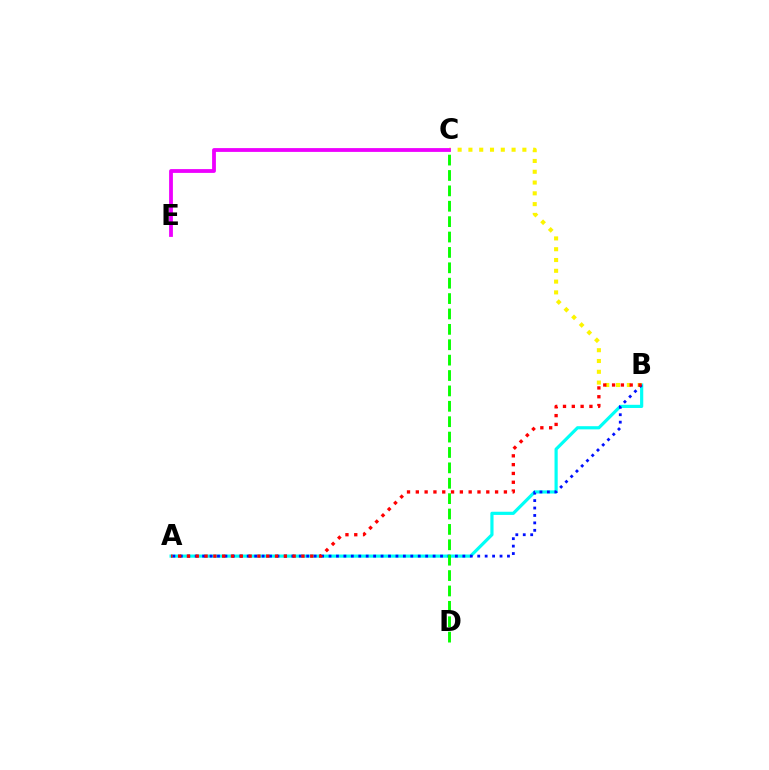{('A', 'B'): [{'color': '#00fff6', 'line_style': 'solid', 'thickness': 2.29}, {'color': '#0010ff', 'line_style': 'dotted', 'thickness': 2.02}, {'color': '#ff0000', 'line_style': 'dotted', 'thickness': 2.39}], ('B', 'C'): [{'color': '#fcf500', 'line_style': 'dotted', 'thickness': 2.93}], ('C', 'E'): [{'color': '#ee00ff', 'line_style': 'solid', 'thickness': 2.74}], ('C', 'D'): [{'color': '#08ff00', 'line_style': 'dashed', 'thickness': 2.09}]}